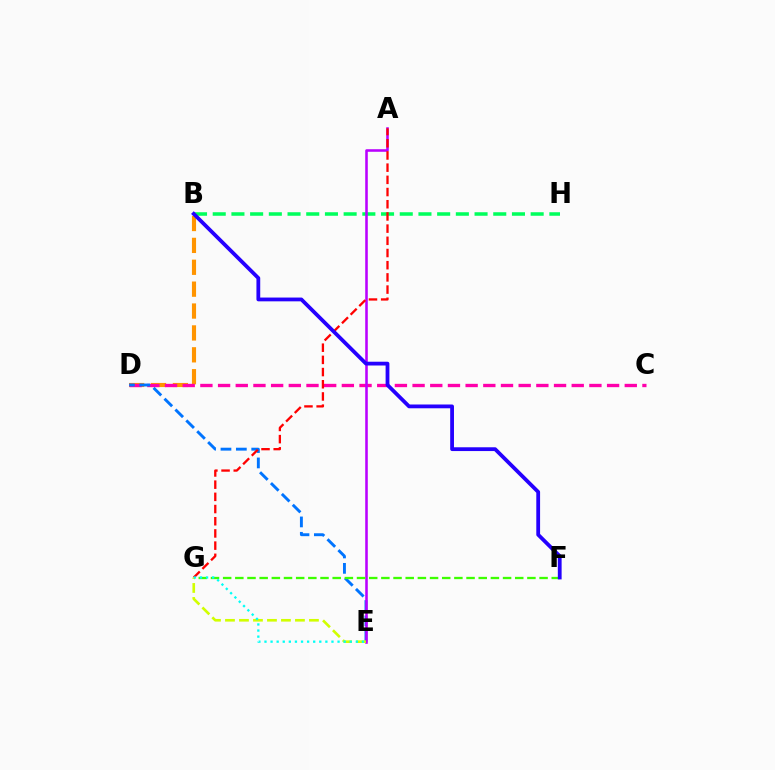{('B', 'D'): [{'color': '#ff9400', 'line_style': 'dashed', 'thickness': 2.97}], ('C', 'D'): [{'color': '#ff00ac', 'line_style': 'dashed', 'thickness': 2.4}], ('B', 'H'): [{'color': '#00ff5c', 'line_style': 'dashed', 'thickness': 2.54}], ('D', 'E'): [{'color': '#0074ff', 'line_style': 'dashed', 'thickness': 2.09}], ('A', 'E'): [{'color': '#b900ff', 'line_style': 'solid', 'thickness': 1.85}], ('F', 'G'): [{'color': '#3dff00', 'line_style': 'dashed', 'thickness': 1.65}], ('A', 'G'): [{'color': '#ff0000', 'line_style': 'dashed', 'thickness': 1.66}], ('B', 'F'): [{'color': '#2500ff', 'line_style': 'solid', 'thickness': 2.73}], ('E', 'G'): [{'color': '#d1ff00', 'line_style': 'dashed', 'thickness': 1.9}, {'color': '#00fff6', 'line_style': 'dotted', 'thickness': 1.65}]}